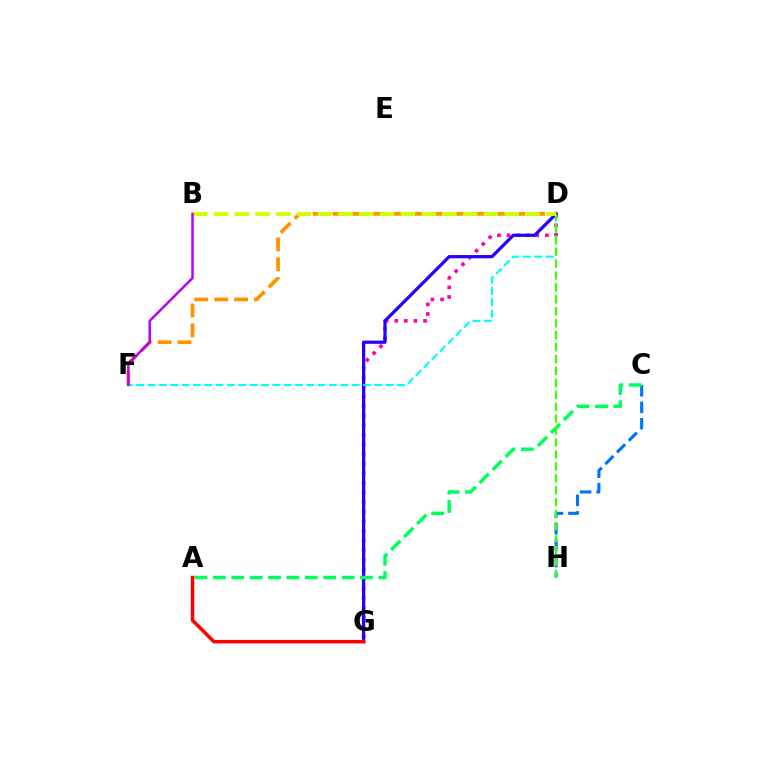{('D', 'G'): [{'color': '#ff00ac', 'line_style': 'dotted', 'thickness': 2.61}, {'color': '#2500ff', 'line_style': 'solid', 'thickness': 2.32}], ('C', 'H'): [{'color': '#0074ff', 'line_style': 'dashed', 'thickness': 2.24}], ('D', 'F'): [{'color': '#ff9400', 'line_style': 'dashed', 'thickness': 2.7}, {'color': '#00fff6', 'line_style': 'dashed', 'thickness': 1.54}], ('A', 'C'): [{'color': '#00ff5c', 'line_style': 'dashed', 'thickness': 2.5}], ('D', 'H'): [{'color': '#3dff00', 'line_style': 'dashed', 'thickness': 1.62}], ('B', 'D'): [{'color': '#d1ff00', 'line_style': 'dashed', 'thickness': 2.82}], ('A', 'G'): [{'color': '#ff0000', 'line_style': 'solid', 'thickness': 2.52}], ('B', 'F'): [{'color': '#b900ff', 'line_style': 'solid', 'thickness': 1.8}]}